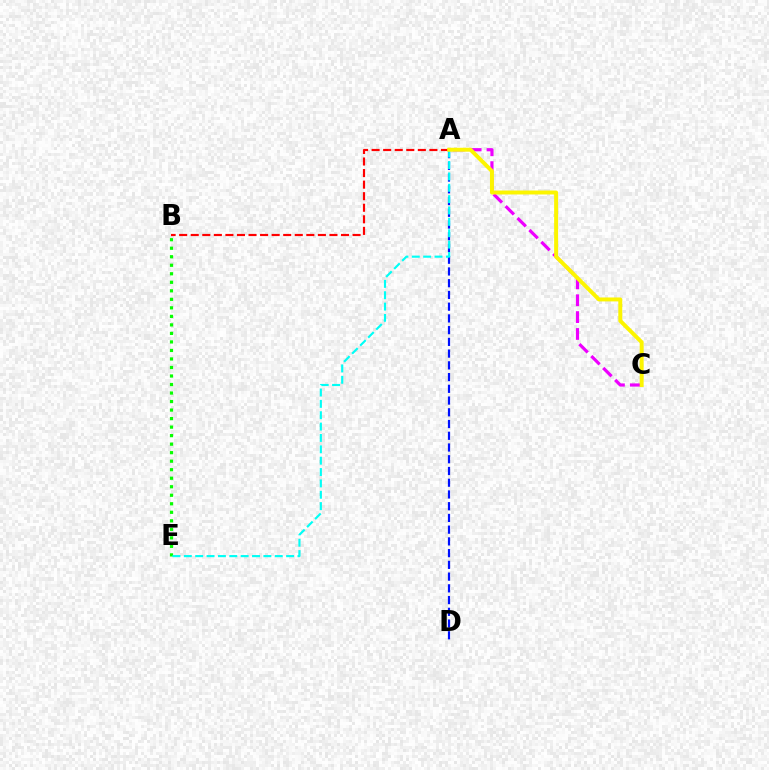{('B', 'E'): [{'color': '#08ff00', 'line_style': 'dotted', 'thickness': 2.31}], ('A', 'C'): [{'color': '#ee00ff', 'line_style': 'dashed', 'thickness': 2.29}, {'color': '#fcf500', 'line_style': 'solid', 'thickness': 2.84}], ('A', 'D'): [{'color': '#0010ff', 'line_style': 'dashed', 'thickness': 1.59}], ('A', 'B'): [{'color': '#ff0000', 'line_style': 'dashed', 'thickness': 1.57}], ('A', 'E'): [{'color': '#00fff6', 'line_style': 'dashed', 'thickness': 1.54}]}